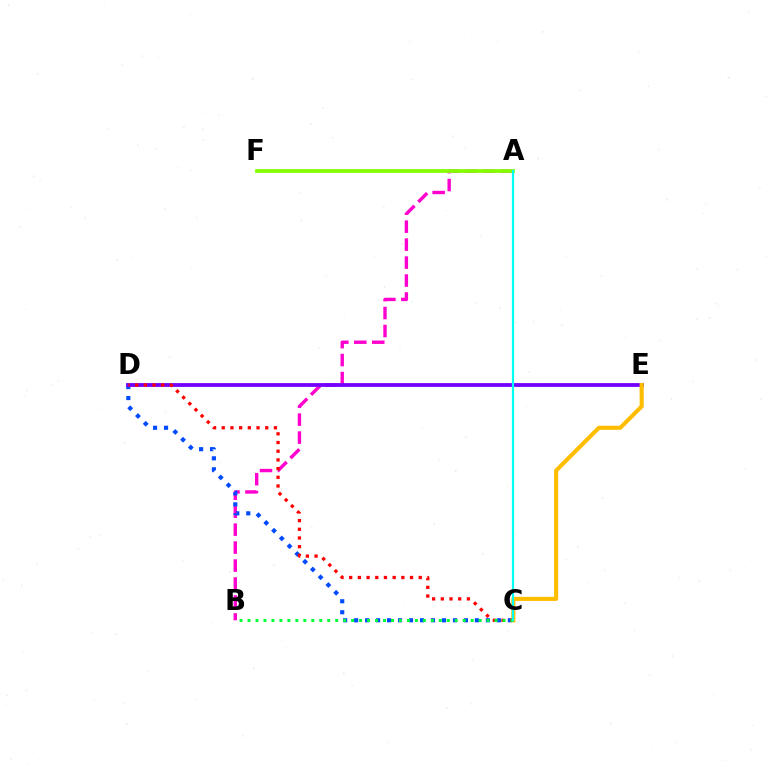{('A', 'B'): [{'color': '#ff00cf', 'line_style': 'dashed', 'thickness': 2.44}], ('A', 'F'): [{'color': '#84ff00', 'line_style': 'solid', 'thickness': 2.68}], ('C', 'D'): [{'color': '#004bff', 'line_style': 'dotted', 'thickness': 2.98}, {'color': '#ff0000', 'line_style': 'dotted', 'thickness': 2.36}], ('D', 'E'): [{'color': '#7200ff', 'line_style': 'solid', 'thickness': 2.74}], ('C', 'E'): [{'color': '#ffbd00', 'line_style': 'solid', 'thickness': 2.95}], ('B', 'C'): [{'color': '#00ff39', 'line_style': 'dotted', 'thickness': 2.17}], ('A', 'C'): [{'color': '#00fff6', 'line_style': 'solid', 'thickness': 1.6}]}